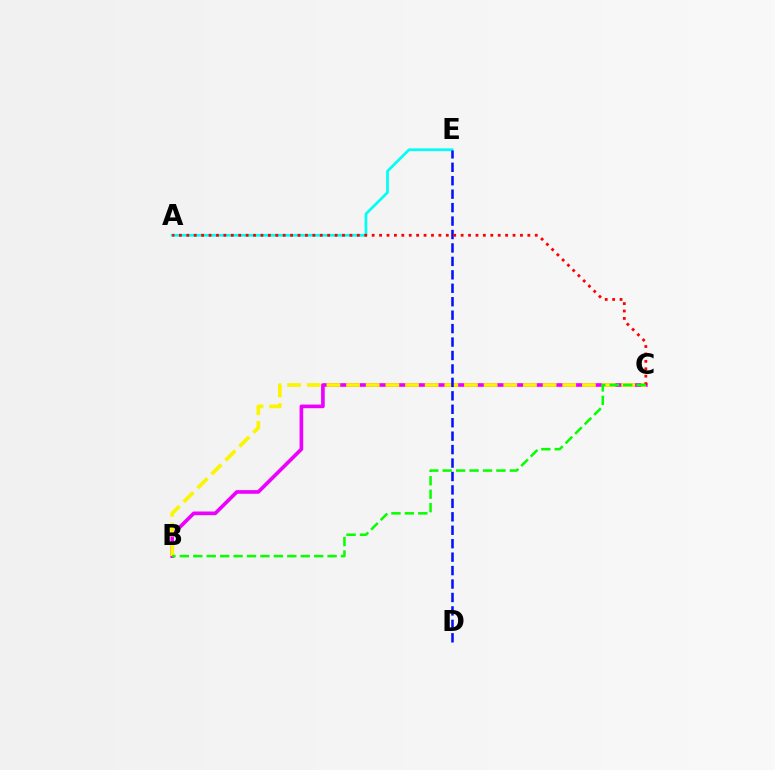{('B', 'C'): [{'color': '#ee00ff', 'line_style': 'solid', 'thickness': 2.63}, {'color': '#fcf500', 'line_style': 'dashed', 'thickness': 2.67}, {'color': '#08ff00', 'line_style': 'dashed', 'thickness': 1.82}], ('A', 'E'): [{'color': '#00fff6', 'line_style': 'solid', 'thickness': 1.96}], ('D', 'E'): [{'color': '#0010ff', 'line_style': 'dashed', 'thickness': 1.83}], ('A', 'C'): [{'color': '#ff0000', 'line_style': 'dotted', 'thickness': 2.01}]}